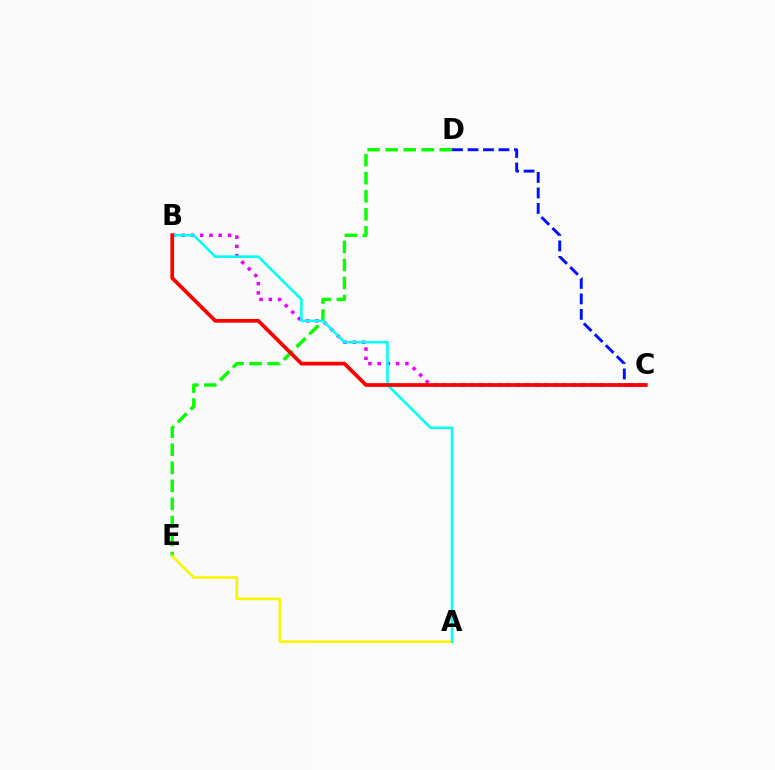{('B', 'C'): [{'color': '#ee00ff', 'line_style': 'dotted', 'thickness': 2.51}, {'color': '#ff0000', 'line_style': 'solid', 'thickness': 2.68}], ('D', 'E'): [{'color': '#08ff00', 'line_style': 'dashed', 'thickness': 2.45}], ('A', 'E'): [{'color': '#fcf500', 'line_style': 'solid', 'thickness': 1.92}], ('A', 'B'): [{'color': '#00fff6', 'line_style': 'solid', 'thickness': 1.85}], ('C', 'D'): [{'color': '#0010ff', 'line_style': 'dashed', 'thickness': 2.1}]}